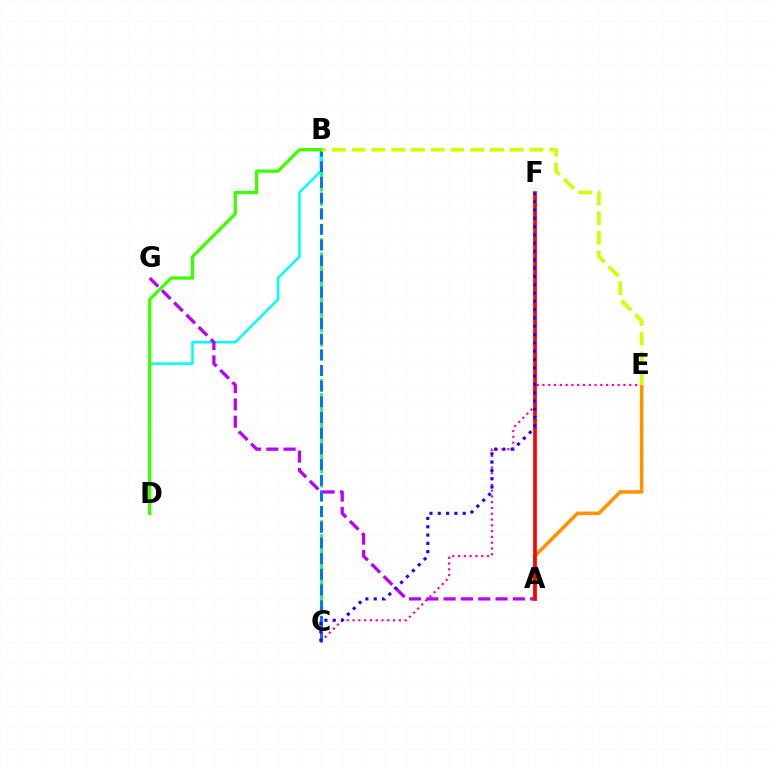{('C', 'E'): [{'color': '#ff00ac', 'line_style': 'dotted', 'thickness': 1.57}], ('B', 'C'): [{'color': '#00ff5c', 'line_style': 'dashed', 'thickness': 1.91}, {'color': '#0074ff', 'line_style': 'dashed', 'thickness': 2.13}], ('B', 'D'): [{'color': '#00fff6', 'line_style': 'solid', 'thickness': 1.83}, {'color': '#3dff00', 'line_style': 'solid', 'thickness': 2.37}], ('A', 'G'): [{'color': '#b900ff', 'line_style': 'dashed', 'thickness': 2.35}], ('A', 'E'): [{'color': '#ff9400', 'line_style': 'solid', 'thickness': 2.57}], ('B', 'E'): [{'color': '#d1ff00', 'line_style': 'dashed', 'thickness': 2.68}], ('A', 'F'): [{'color': '#ff0000', 'line_style': 'solid', 'thickness': 2.65}], ('C', 'F'): [{'color': '#2500ff', 'line_style': 'dotted', 'thickness': 2.26}]}